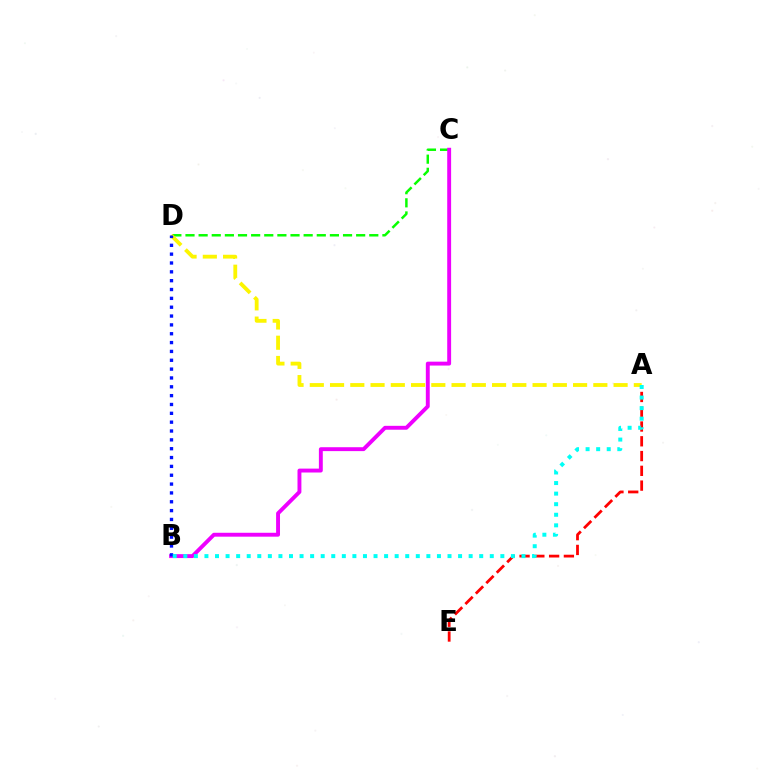{('A', 'E'): [{'color': '#ff0000', 'line_style': 'dashed', 'thickness': 2.01}], ('C', 'D'): [{'color': '#08ff00', 'line_style': 'dashed', 'thickness': 1.78}], ('B', 'C'): [{'color': '#ee00ff', 'line_style': 'solid', 'thickness': 2.81}], ('A', 'D'): [{'color': '#fcf500', 'line_style': 'dashed', 'thickness': 2.75}], ('B', 'D'): [{'color': '#0010ff', 'line_style': 'dotted', 'thickness': 2.4}], ('A', 'B'): [{'color': '#00fff6', 'line_style': 'dotted', 'thickness': 2.87}]}